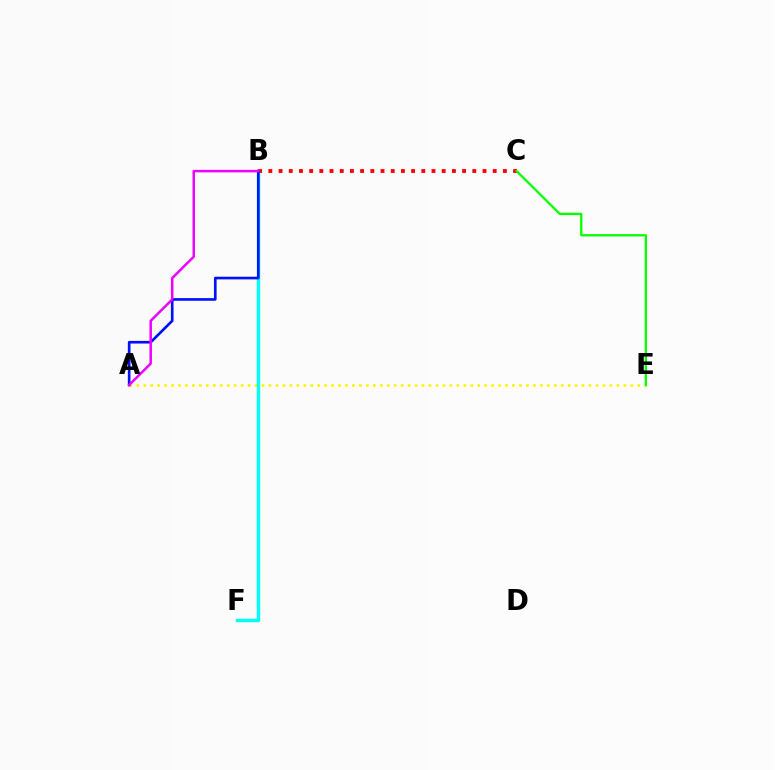{('A', 'E'): [{'color': '#fcf500', 'line_style': 'dotted', 'thickness': 1.89}], ('B', 'F'): [{'color': '#00fff6', 'line_style': 'solid', 'thickness': 2.48}], ('B', 'C'): [{'color': '#ff0000', 'line_style': 'dotted', 'thickness': 2.77}], ('A', 'B'): [{'color': '#0010ff', 'line_style': 'solid', 'thickness': 1.91}, {'color': '#ee00ff', 'line_style': 'solid', 'thickness': 1.8}], ('C', 'E'): [{'color': '#08ff00', 'line_style': 'solid', 'thickness': 1.65}]}